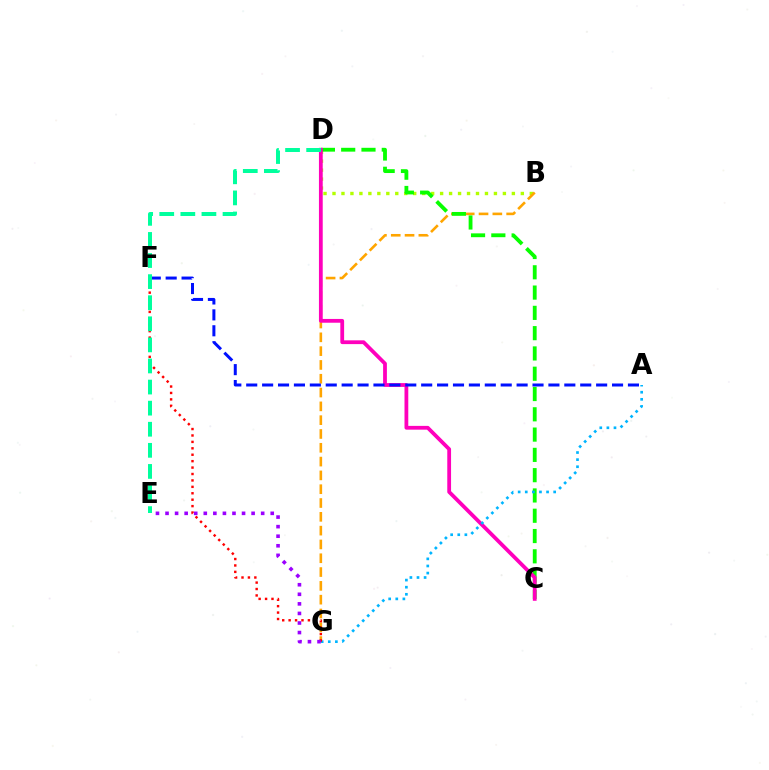{('B', 'D'): [{'color': '#b3ff00', 'line_style': 'dotted', 'thickness': 2.44}], ('B', 'G'): [{'color': '#ffa500', 'line_style': 'dashed', 'thickness': 1.88}], ('C', 'D'): [{'color': '#08ff00', 'line_style': 'dashed', 'thickness': 2.76}, {'color': '#ff00bd', 'line_style': 'solid', 'thickness': 2.72}], ('A', 'G'): [{'color': '#00b5ff', 'line_style': 'dotted', 'thickness': 1.93}], ('F', 'G'): [{'color': '#ff0000', 'line_style': 'dotted', 'thickness': 1.74}], ('A', 'F'): [{'color': '#0010ff', 'line_style': 'dashed', 'thickness': 2.16}], ('D', 'E'): [{'color': '#00ff9d', 'line_style': 'dashed', 'thickness': 2.86}], ('E', 'G'): [{'color': '#9b00ff', 'line_style': 'dotted', 'thickness': 2.6}]}